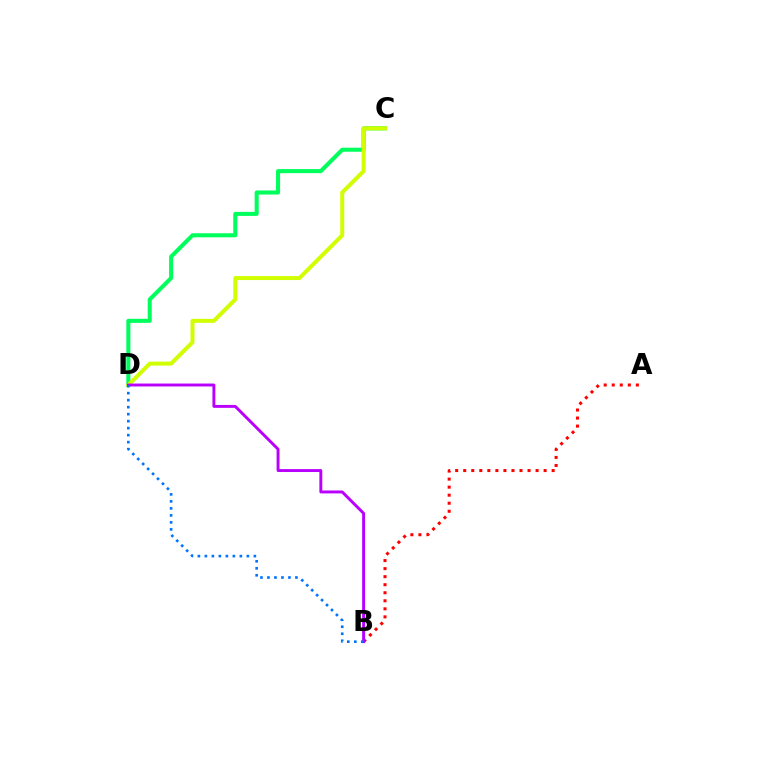{('A', 'B'): [{'color': '#ff0000', 'line_style': 'dotted', 'thickness': 2.18}], ('C', 'D'): [{'color': '#00ff5c', 'line_style': 'solid', 'thickness': 2.92}, {'color': '#d1ff00', 'line_style': 'solid', 'thickness': 2.87}], ('B', 'D'): [{'color': '#b900ff', 'line_style': 'solid', 'thickness': 2.1}, {'color': '#0074ff', 'line_style': 'dotted', 'thickness': 1.9}]}